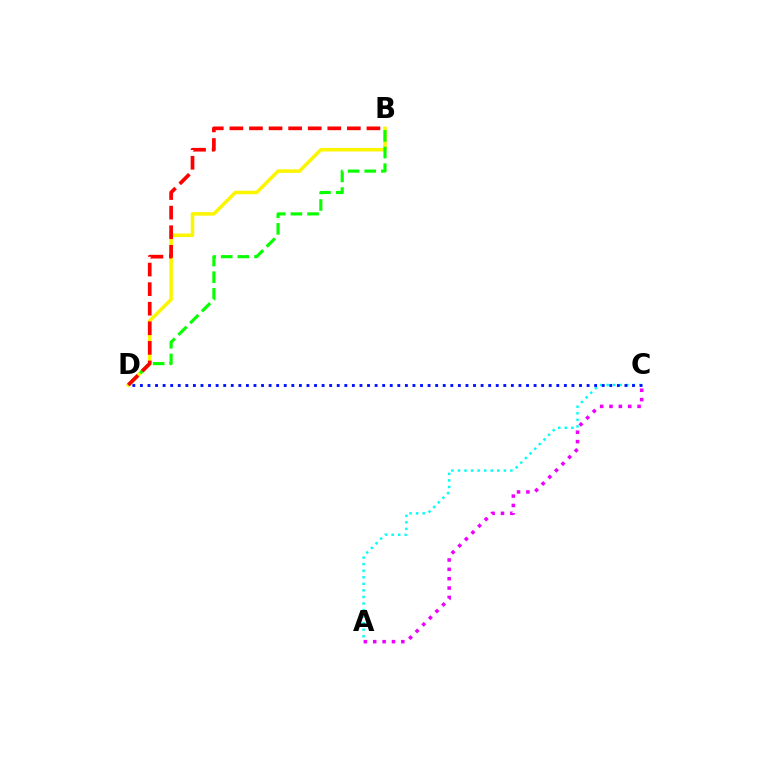{('A', 'C'): [{'color': '#00fff6', 'line_style': 'dotted', 'thickness': 1.78}, {'color': '#ee00ff', 'line_style': 'dotted', 'thickness': 2.54}], ('C', 'D'): [{'color': '#0010ff', 'line_style': 'dotted', 'thickness': 2.06}], ('B', 'D'): [{'color': '#fcf500', 'line_style': 'solid', 'thickness': 2.53}, {'color': '#08ff00', 'line_style': 'dashed', 'thickness': 2.26}, {'color': '#ff0000', 'line_style': 'dashed', 'thickness': 2.66}]}